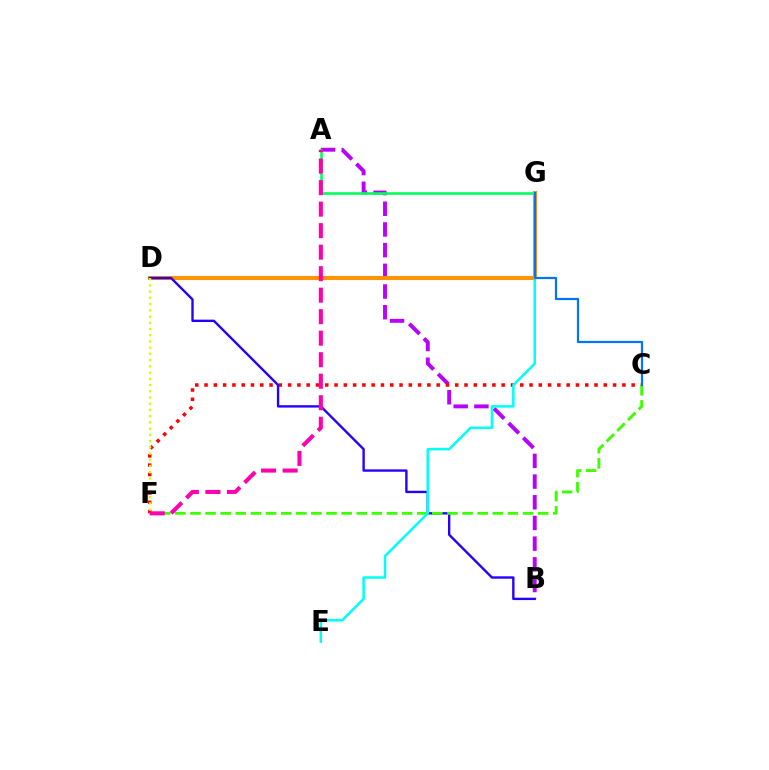{('A', 'B'): [{'color': '#b900ff', 'line_style': 'dashed', 'thickness': 2.81}], ('C', 'F'): [{'color': '#ff0000', 'line_style': 'dotted', 'thickness': 2.52}, {'color': '#3dff00', 'line_style': 'dashed', 'thickness': 2.05}], ('A', 'G'): [{'color': '#00ff5c', 'line_style': 'solid', 'thickness': 1.89}], ('D', 'G'): [{'color': '#ff9400', 'line_style': 'solid', 'thickness': 2.93}], ('B', 'D'): [{'color': '#2500ff', 'line_style': 'solid', 'thickness': 1.71}], ('E', 'G'): [{'color': '#00fff6', 'line_style': 'solid', 'thickness': 1.81}], ('C', 'G'): [{'color': '#0074ff', 'line_style': 'solid', 'thickness': 1.59}], ('D', 'F'): [{'color': '#d1ff00', 'line_style': 'dotted', 'thickness': 1.69}], ('A', 'F'): [{'color': '#ff00ac', 'line_style': 'dashed', 'thickness': 2.92}]}